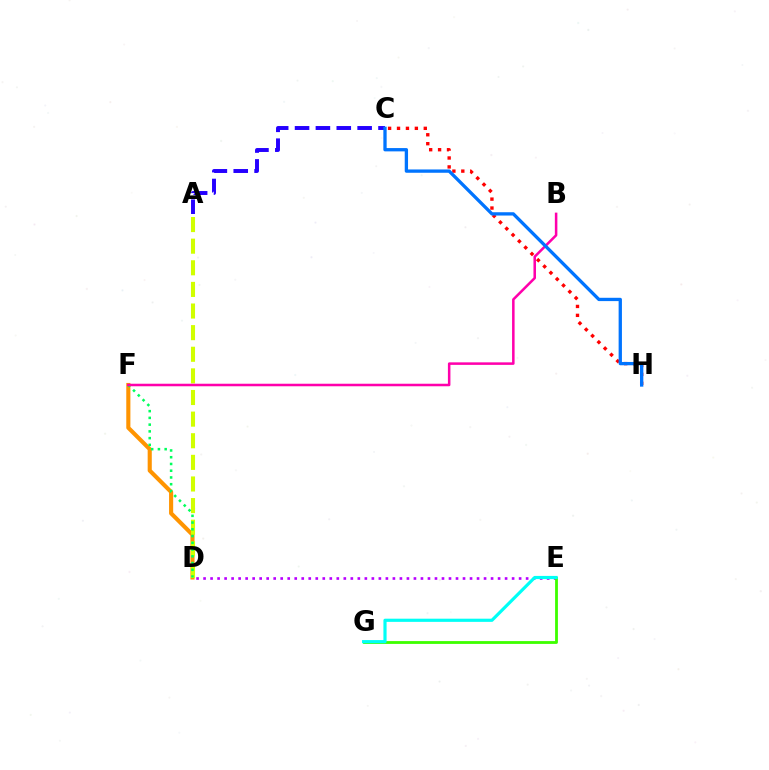{('D', 'F'): [{'color': '#ff9400', 'line_style': 'solid', 'thickness': 2.96}, {'color': '#00ff5c', 'line_style': 'dotted', 'thickness': 1.83}], ('A', 'D'): [{'color': '#d1ff00', 'line_style': 'dashed', 'thickness': 2.94}], ('C', 'H'): [{'color': '#ff0000', 'line_style': 'dotted', 'thickness': 2.42}, {'color': '#0074ff', 'line_style': 'solid', 'thickness': 2.38}], ('A', 'C'): [{'color': '#2500ff', 'line_style': 'dashed', 'thickness': 2.83}], ('B', 'F'): [{'color': '#ff00ac', 'line_style': 'solid', 'thickness': 1.82}], ('D', 'E'): [{'color': '#b900ff', 'line_style': 'dotted', 'thickness': 1.91}], ('E', 'G'): [{'color': '#3dff00', 'line_style': 'solid', 'thickness': 2.03}, {'color': '#00fff6', 'line_style': 'solid', 'thickness': 2.28}]}